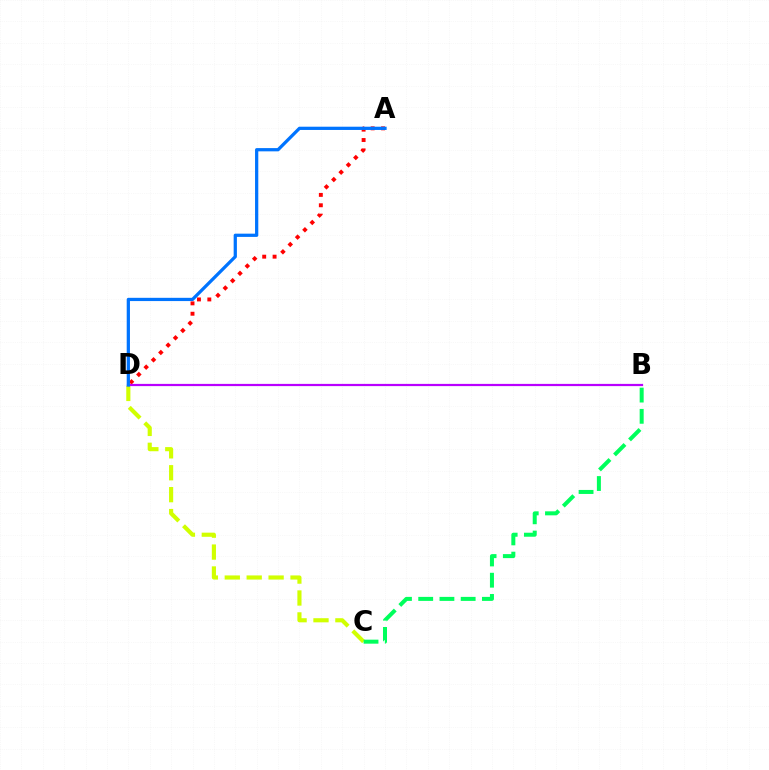{('C', 'D'): [{'color': '#d1ff00', 'line_style': 'dashed', 'thickness': 2.98}], ('A', 'D'): [{'color': '#ff0000', 'line_style': 'dotted', 'thickness': 2.82}, {'color': '#0074ff', 'line_style': 'solid', 'thickness': 2.34}], ('B', 'C'): [{'color': '#00ff5c', 'line_style': 'dashed', 'thickness': 2.88}], ('B', 'D'): [{'color': '#b900ff', 'line_style': 'solid', 'thickness': 1.6}]}